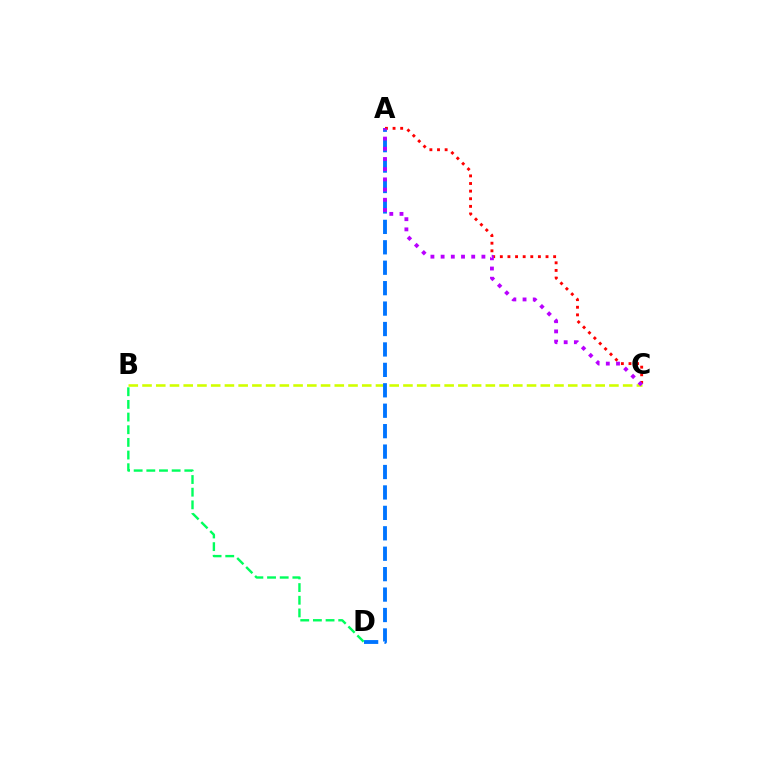{('B', 'C'): [{'color': '#d1ff00', 'line_style': 'dashed', 'thickness': 1.87}], ('A', 'D'): [{'color': '#0074ff', 'line_style': 'dashed', 'thickness': 2.78}], ('B', 'D'): [{'color': '#00ff5c', 'line_style': 'dashed', 'thickness': 1.72}], ('A', 'C'): [{'color': '#ff0000', 'line_style': 'dotted', 'thickness': 2.07}, {'color': '#b900ff', 'line_style': 'dotted', 'thickness': 2.77}]}